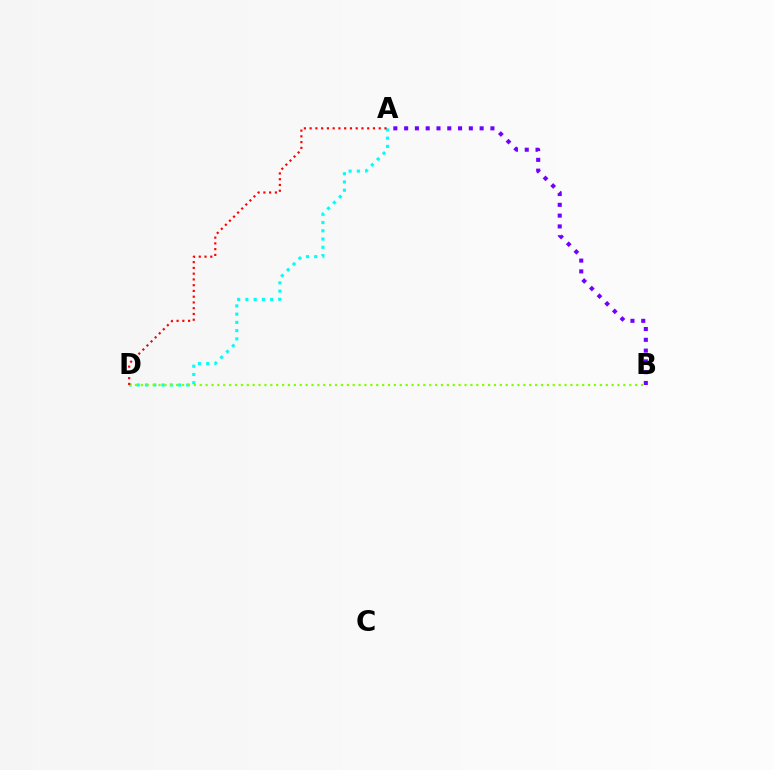{('A', 'D'): [{'color': '#00fff6', 'line_style': 'dotted', 'thickness': 2.24}, {'color': '#ff0000', 'line_style': 'dotted', 'thickness': 1.56}], ('A', 'B'): [{'color': '#7200ff', 'line_style': 'dotted', 'thickness': 2.93}], ('B', 'D'): [{'color': '#84ff00', 'line_style': 'dotted', 'thickness': 1.6}]}